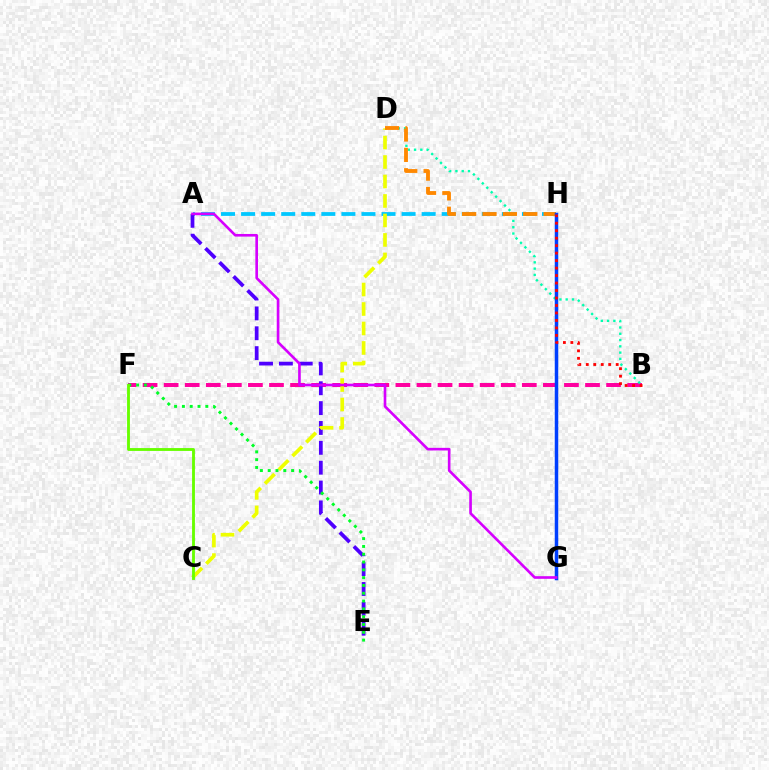{('B', 'F'): [{'color': '#ff00a0', 'line_style': 'dashed', 'thickness': 2.86}], ('A', 'H'): [{'color': '#00c7ff', 'line_style': 'dashed', 'thickness': 2.73}], ('A', 'E'): [{'color': '#4f00ff', 'line_style': 'dashed', 'thickness': 2.7}], ('C', 'D'): [{'color': '#eeff00', 'line_style': 'dashed', 'thickness': 2.65}], ('B', 'D'): [{'color': '#00ffaf', 'line_style': 'dotted', 'thickness': 1.71}], ('E', 'F'): [{'color': '#00ff27', 'line_style': 'dotted', 'thickness': 2.12}], ('C', 'F'): [{'color': '#66ff00', 'line_style': 'solid', 'thickness': 2.05}], ('D', 'H'): [{'color': '#ff8800', 'line_style': 'dashed', 'thickness': 2.77}], ('G', 'H'): [{'color': '#003fff', 'line_style': 'solid', 'thickness': 2.52}], ('B', 'H'): [{'color': '#ff0000', 'line_style': 'dotted', 'thickness': 2.03}], ('A', 'G'): [{'color': '#d600ff', 'line_style': 'solid', 'thickness': 1.9}]}